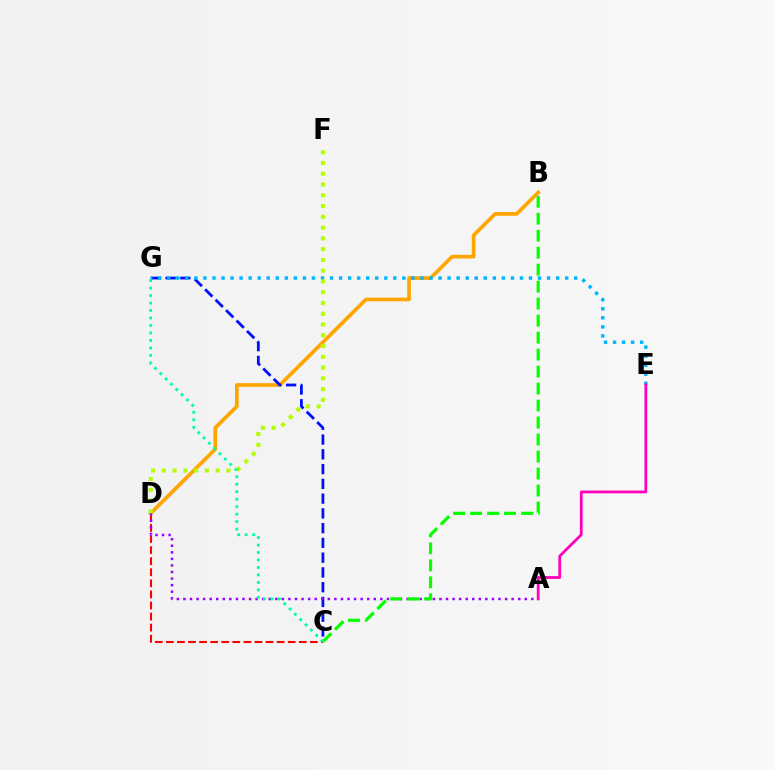{('C', 'D'): [{'color': '#ff0000', 'line_style': 'dashed', 'thickness': 1.5}], ('B', 'D'): [{'color': '#ffa500', 'line_style': 'solid', 'thickness': 2.66}], ('C', 'G'): [{'color': '#0010ff', 'line_style': 'dashed', 'thickness': 2.01}, {'color': '#00ff9d', 'line_style': 'dotted', 'thickness': 2.03}], ('A', 'D'): [{'color': '#9b00ff', 'line_style': 'dotted', 'thickness': 1.78}], ('E', 'G'): [{'color': '#00b5ff', 'line_style': 'dotted', 'thickness': 2.46}], ('B', 'C'): [{'color': '#08ff00', 'line_style': 'dashed', 'thickness': 2.31}], ('D', 'F'): [{'color': '#b3ff00', 'line_style': 'dotted', 'thickness': 2.93}], ('A', 'E'): [{'color': '#ff00bd', 'line_style': 'solid', 'thickness': 2.0}]}